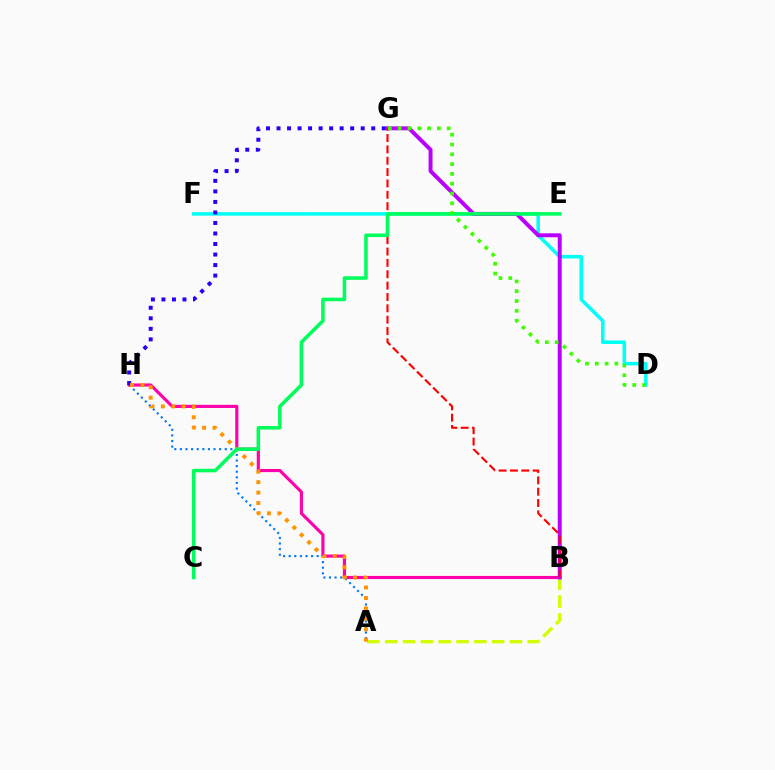{('B', 'H'): [{'color': '#ff00ac', 'line_style': 'solid', 'thickness': 2.25}], ('D', 'F'): [{'color': '#00fff6', 'line_style': 'solid', 'thickness': 2.54}], ('A', 'B'): [{'color': '#d1ff00', 'line_style': 'dashed', 'thickness': 2.42}], ('B', 'G'): [{'color': '#b900ff', 'line_style': 'solid', 'thickness': 2.84}, {'color': '#ff0000', 'line_style': 'dashed', 'thickness': 1.54}], ('A', 'H'): [{'color': '#0074ff', 'line_style': 'dotted', 'thickness': 1.52}, {'color': '#ff9400', 'line_style': 'dotted', 'thickness': 2.84}], ('G', 'H'): [{'color': '#2500ff', 'line_style': 'dotted', 'thickness': 2.86}], ('C', 'E'): [{'color': '#00ff5c', 'line_style': 'solid', 'thickness': 2.57}], ('D', 'G'): [{'color': '#3dff00', 'line_style': 'dotted', 'thickness': 2.66}]}